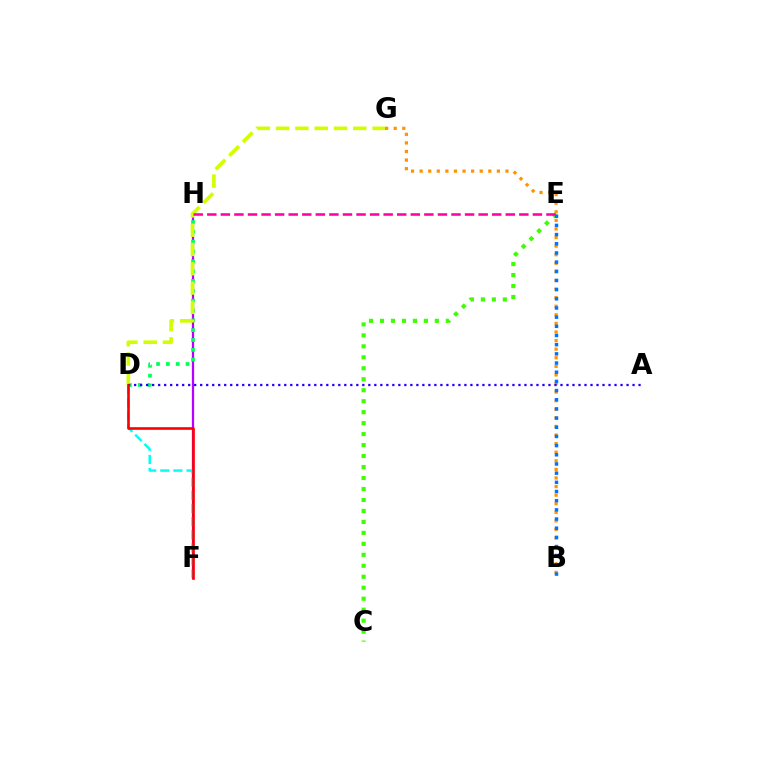{('F', 'H'): [{'color': '#b900ff', 'line_style': 'solid', 'thickness': 1.62}], ('D', 'F'): [{'color': '#00fff6', 'line_style': 'dashed', 'thickness': 1.78}, {'color': '#ff0000', 'line_style': 'solid', 'thickness': 1.89}], ('D', 'H'): [{'color': '#00ff5c', 'line_style': 'dotted', 'thickness': 2.67}], ('B', 'G'): [{'color': '#ff9400', 'line_style': 'dotted', 'thickness': 2.33}], ('D', 'G'): [{'color': '#d1ff00', 'line_style': 'dashed', 'thickness': 2.62}], ('C', 'E'): [{'color': '#3dff00', 'line_style': 'dotted', 'thickness': 2.98}], ('A', 'D'): [{'color': '#2500ff', 'line_style': 'dotted', 'thickness': 1.63}], ('B', 'E'): [{'color': '#0074ff', 'line_style': 'dotted', 'thickness': 2.49}], ('E', 'H'): [{'color': '#ff00ac', 'line_style': 'dashed', 'thickness': 1.84}]}